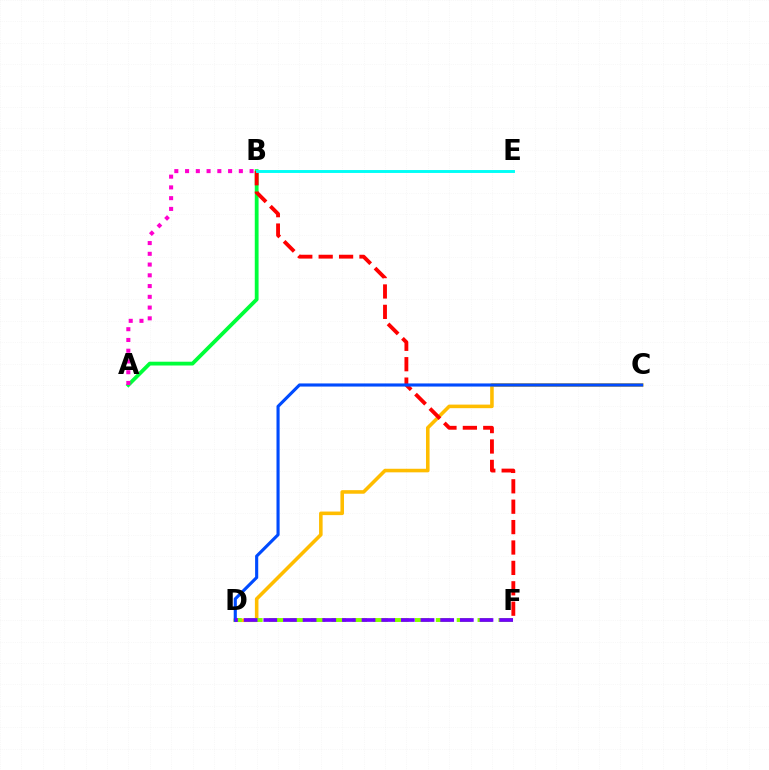{('C', 'D'): [{'color': '#ffbd00', 'line_style': 'solid', 'thickness': 2.57}, {'color': '#004bff', 'line_style': 'solid', 'thickness': 2.25}], ('A', 'B'): [{'color': '#00ff39', 'line_style': 'solid', 'thickness': 2.73}, {'color': '#ff00cf', 'line_style': 'dotted', 'thickness': 2.92}], ('B', 'F'): [{'color': '#ff0000', 'line_style': 'dashed', 'thickness': 2.77}], ('D', 'F'): [{'color': '#84ff00', 'line_style': 'dashed', 'thickness': 2.83}, {'color': '#7200ff', 'line_style': 'dashed', 'thickness': 2.67}], ('B', 'E'): [{'color': '#00fff6', 'line_style': 'solid', 'thickness': 2.1}]}